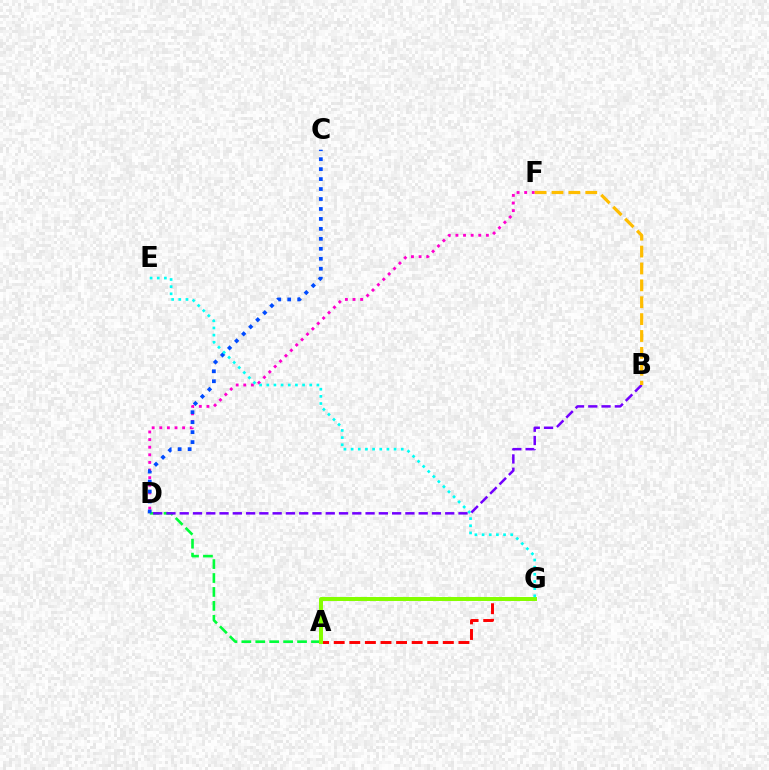{('A', 'D'): [{'color': '#00ff39', 'line_style': 'dashed', 'thickness': 1.89}], ('D', 'F'): [{'color': '#ff00cf', 'line_style': 'dotted', 'thickness': 2.07}], ('A', 'G'): [{'color': '#ff0000', 'line_style': 'dashed', 'thickness': 2.12}, {'color': '#84ff00', 'line_style': 'solid', 'thickness': 2.86}], ('C', 'D'): [{'color': '#004bff', 'line_style': 'dotted', 'thickness': 2.71}], ('B', 'D'): [{'color': '#7200ff', 'line_style': 'dashed', 'thickness': 1.8}], ('E', 'G'): [{'color': '#00fff6', 'line_style': 'dotted', 'thickness': 1.94}], ('B', 'F'): [{'color': '#ffbd00', 'line_style': 'dashed', 'thickness': 2.29}]}